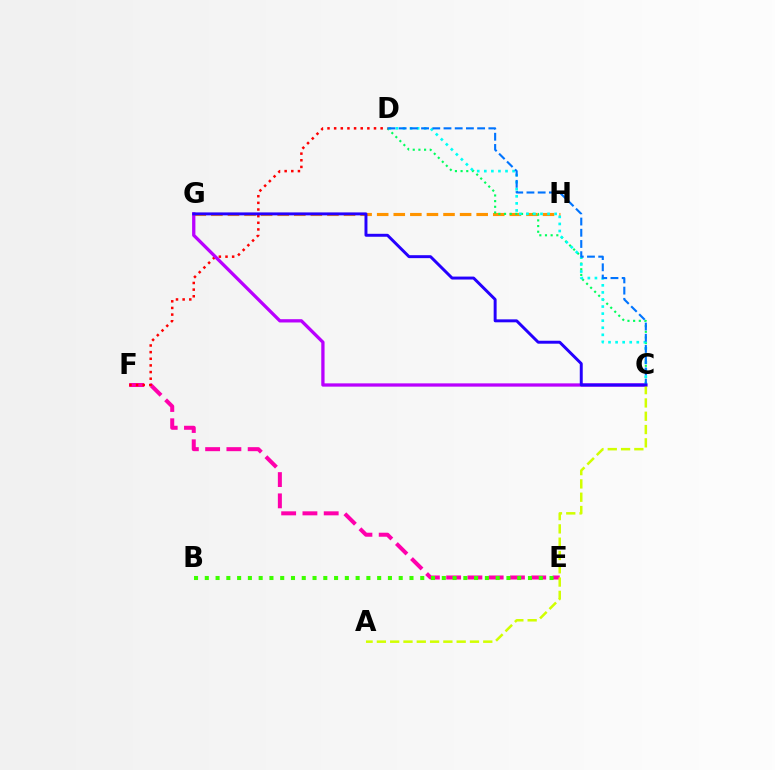{('G', 'H'): [{'color': '#ff9400', 'line_style': 'dashed', 'thickness': 2.25}], ('C', 'D'): [{'color': '#00ff5c', 'line_style': 'dotted', 'thickness': 1.54}, {'color': '#00fff6', 'line_style': 'dotted', 'thickness': 1.92}, {'color': '#0074ff', 'line_style': 'dashed', 'thickness': 1.52}], ('E', 'F'): [{'color': '#ff00ac', 'line_style': 'dashed', 'thickness': 2.89}], ('D', 'F'): [{'color': '#ff0000', 'line_style': 'dotted', 'thickness': 1.8}], ('C', 'G'): [{'color': '#b900ff', 'line_style': 'solid', 'thickness': 2.36}, {'color': '#2500ff', 'line_style': 'solid', 'thickness': 2.12}], ('A', 'C'): [{'color': '#d1ff00', 'line_style': 'dashed', 'thickness': 1.81}], ('B', 'E'): [{'color': '#3dff00', 'line_style': 'dotted', 'thickness': 2.93}]}